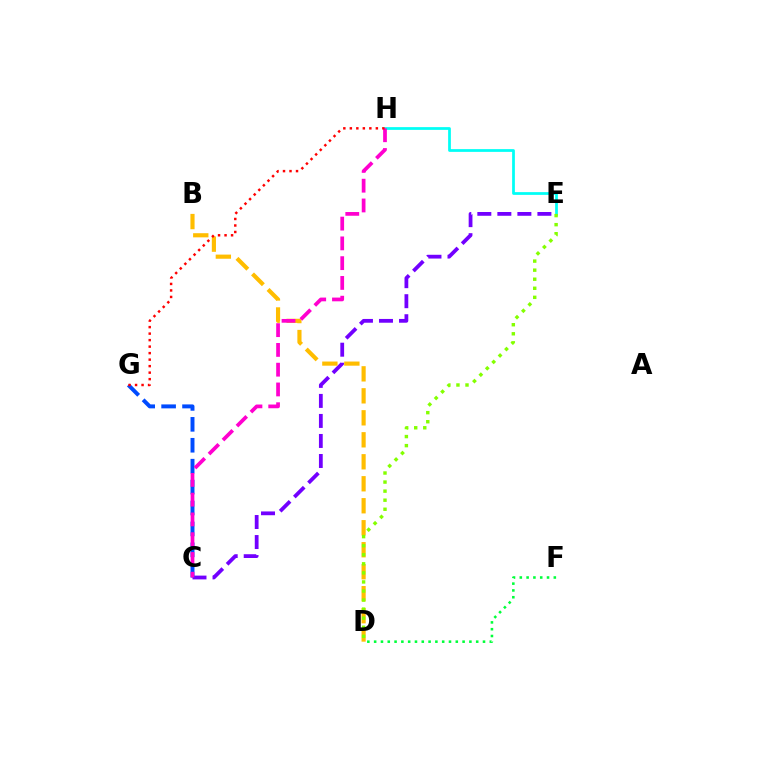{('E', 'H'): [{'color': '#00fff6', 'line_style': 'solid', 'thickness': 1.98}], ('C', 'E'): [{'color': '#7200ff', 'line_style': 'dashed', 'thickness': 2.72}], ('C', 'G'): [{'color': '#004bff', 'line_style': 'dashed', 'thickness': 2.84}], ('B', 'D'): [{'color': '#ffbd00', 'line_style': 'dashed', 'thickness': 2.99}], ('C', 'H'): [{'color': '#ff00cf', 'line_style': 'dashed', 'thickness': 2.69}], ('D', 'E'): [{'color': '#84ff00', 'line_style': 'dotted', 'thickness': 2.46}], ('D', 'F'): [{'color': '#00ff39', 'line_style': 'dotted', 'thickness': 1.85}], ('G', 'H'): [{'color': '#ff0000', 'line_style': 'dotted', 'thickness': 1.77}]}